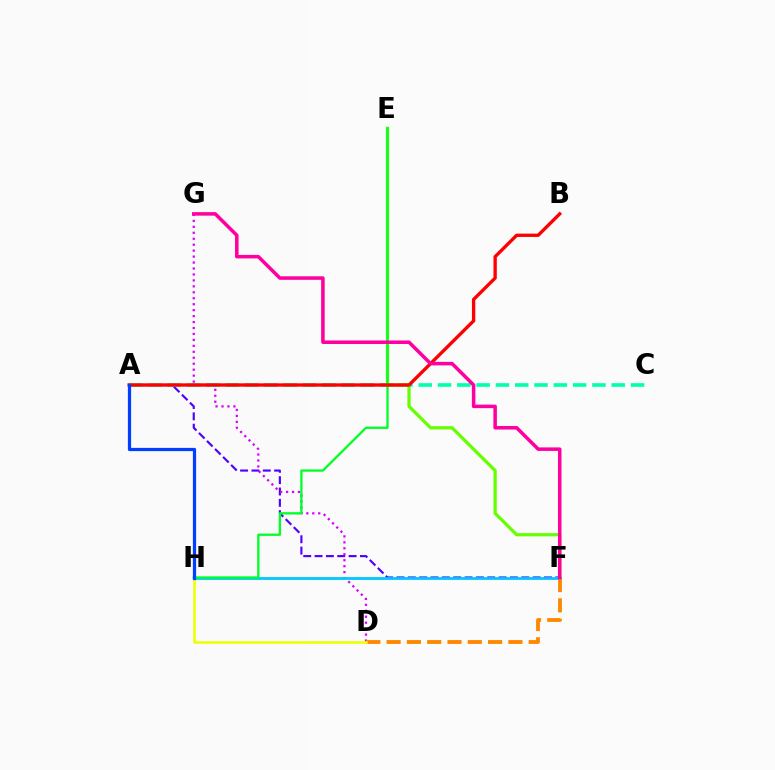{('A', 'F'): [{'color': '#4f00ff', 'line_style': 'dashed', 'thickness': 1.54}], ('A', 'C'): [{'color': '#00ffaf', 'line_style': 'dashed', 'thickness': 2.62}], ('E', 'F'): [{'color': '#66ff00', 'line_style': 'solid', 'thickness': 2.33}], ('D', 'G'): [{'color': '#d600ff', 'line_style': 'dotted', 'thickness': 1.62}], ('F', 'H'): [{'color': '#00c7ff', 'line_style': 'solid', 'thickness': 2.01}], ('D', 'F'): [{'color': '#ff8800', 'line_style': 'dashed', 'thickness': 2.76}], ('E', 'H'): [{'color': '#00ff27', 'line_style': 'solid', 'thickness': 1.66}], ('A', 'B'): [{'color': '#ff0000', 'line_style': 'solid', 'thickness': 2.4}], ('F', 'G'): [{'color': '#ff00a0', 'line_style': 'solid', 'thickness': 2.54}], ('D', 'H'): [{'color': '#eeff00', 'line_style': 'solid', 'thickness': 1.83}], ('A', 'H'): [{'color': '#003fff', 'line_style': 'solid', 'thickness': 2.32}]}